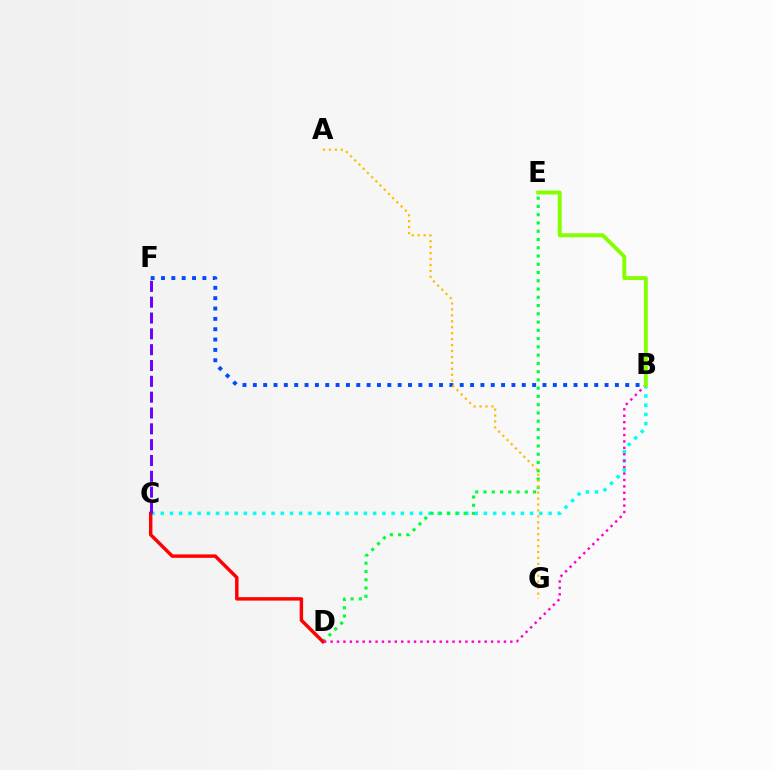{('B', 'C'): [{'color': '#00fff6', 'line_style': 'dotted', 'thickness': 2.51}], ('B', 'F'): [{'color': '#004bff', 'line_style': 'dotted', 'thickness': 2.81}], ('D', 'E'): [{'color': '#00ff39', 'line_style': 'dotted', 'thickness': 2.24}], ('A', 'G'): [{'color': '#ffbd00', 'line_style': 'dotted', 'thickness': 1.61}], ('C', 'D'): [{'color': '#ff0000', 'line_style': 'solid', 'thickness': 2.47}], ('B', 'D'): [{'color': '#ff00cf', 'line_style': 'dotted', 'thickness': 1.74}], ('B', 'E'): [{'color': '#84ff00', 'line_style': 'solid', 'thickness': 2.81}], ('C', 'F'): [{'color': '#7200ff', 'line_style': 'dashed', 'thickness': 2.15}]}